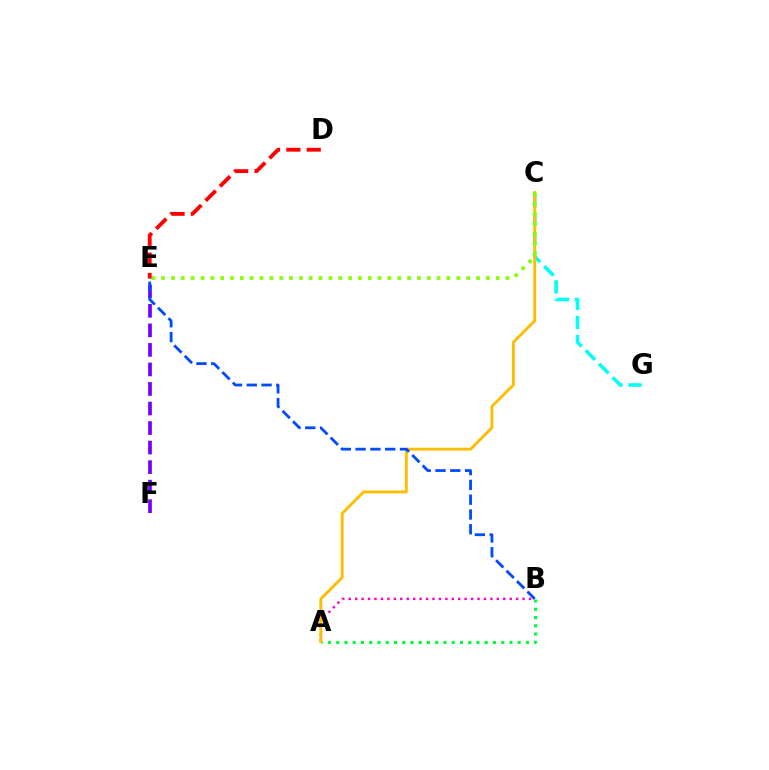{('C', 'G'): [{'color': '#00fff6', 'line_style': 'dashed', 'thickness': 2.58}], ('A', 'B'): [{'color': '#00ff39', 'line_style': 'dotted', 'thickness': 2.24}, {'color': '#ff00cf', 'line_style': 'dotted', 'thickness': 1.75}], ('E', 'F'): [{'color': '#7200ff', 'line_style': 'dashed', 'thickness': 2.65}], ('A', 'C'): [{'color': '#ffbd00', 'line_style': 'solid', 'thickness': 2.07}], ('C', 'E'): [{'color': '#84ff00', 'line_style': 'dotted', 'thickness': 2.67}], ('B', 'E'): [{'color': '#004bff', 'line_style': 'dashed', 'thickness': 2.01}], ('D', 'E'): [{'color': '#ff0000', 'line_style': 'dashed', 'thickness': 2.76}]}